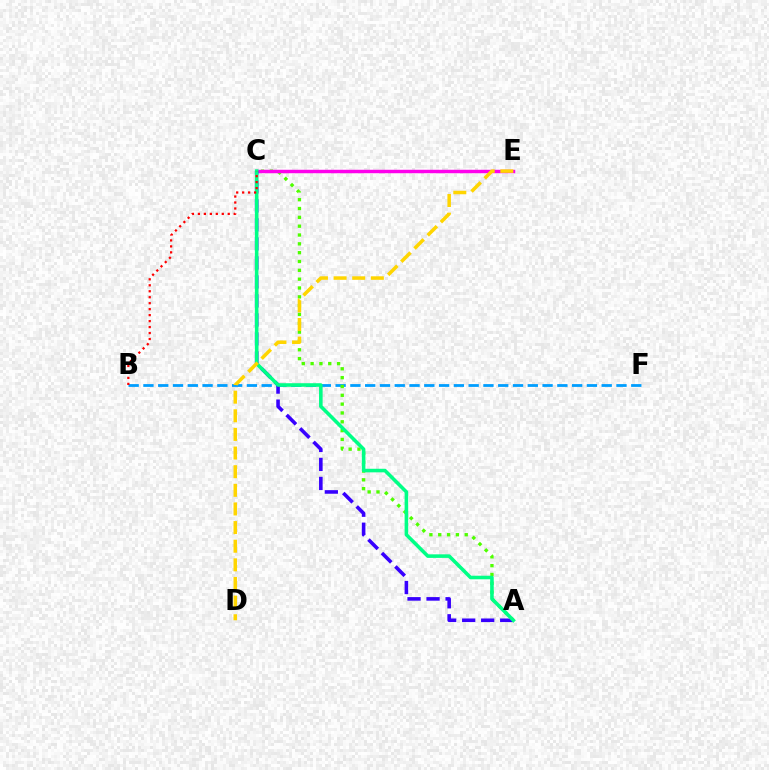{('B', 'F'): [{'color': '#009eff', 'line_style': 'dashed', 'thickness': 2.01}], ('A', 'C'): [{'color': '#4fff00', 'line_style': 'dotted', 'thickness': 2.4}, {'color': '#3700ff', 'line_style': 'dashed', 'thickness': 2.58}, {'color': '#00ff86', 'line_style': 'solid', 'thickness': 2.57}], ('C', 'E'): [{'color': '#ff00ed', 'line_style': 'solid', 'thickness': 2.48}], ('D', 'E'): [{'color': '#ffd500', 'line_style': 'dashed', 'thickness': 2.53}], ('B', 'C'): [{'color': '#ff0000', 'line_style': 'dotted', 'thickness': 1.62}]}